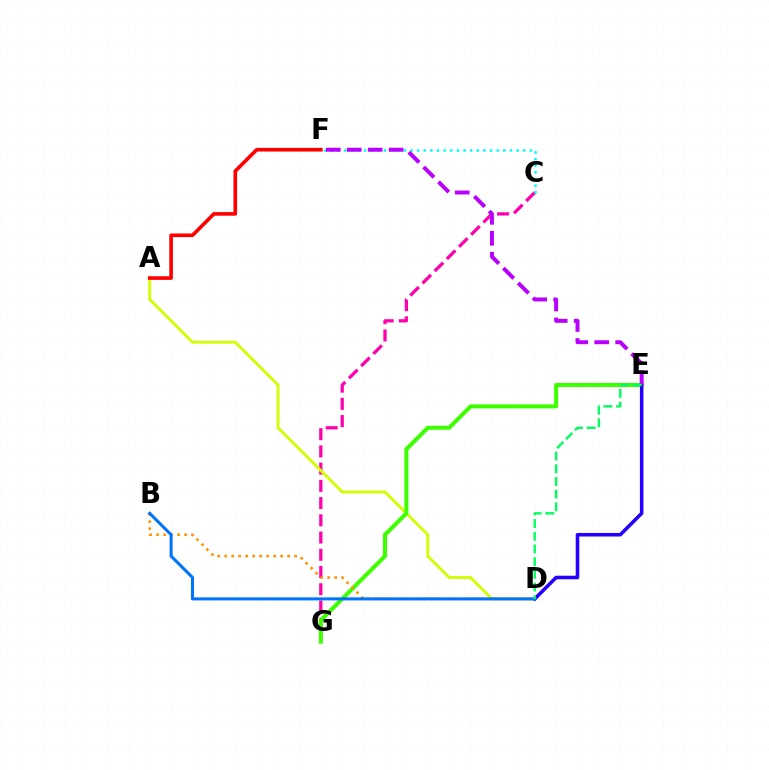{('C', 'G'): [{'color': '#ff00ac', 'line_style': 'dashed', 'thickness': 2.34}], ('C', 'F'): [{'color': '#00fff6', 'line_style': 'dotted', 'thickness': 1.8}], ('A', 'D'): [{'color': '#d1ff00', 'line_style': 'solid', 'thickness': 2.06}], ('E', 'G'): [{'color': '#3dff00', 'line_style': 'solid', 'thickness': 2.9}], ('B', 'D'): [{'color': '#ff9400', 'line_style': 'dotted', 'thickness': 1.9}, {'color': '#0074ff', 'line_style': 'solid', 'thickness': 2.19}], ('D', 'E'): [{'color': '#2500ff', 'line_style': 'solid', 'thickness': 2.56}, {'color': '#00ff5c', 'line_style': 'dashed', 'thickness': 1.72}], ('A', 'F'): [{'color': '#ff0000', 'line_style': 'solid', 'thickness': 2.62}], ('E', 'F'): [{'color': '#b900ff', 'line_style': 'dashed', 'thickness': 2.85}]}